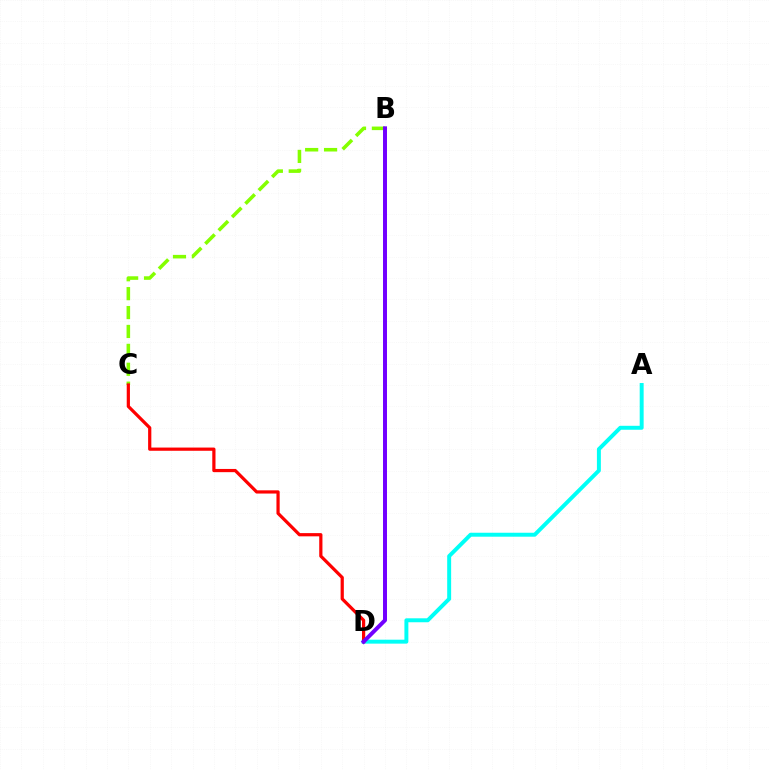{('A', 'D'): [{'color': '#00fff6', 'line_style': 'solid', 'thickness': 2.84}], ('B', 'C'): [{'color': '#84ff00', 'line_style': 'dashed', 'thickness': 2.57}], ('C', 'D'): [{'color': '#ff0000', 'line_style': 'solid', 'thickness': 2.32}], ('B', 'D'): [{'color': '#7200ff', 'line_style': 'solid', 'thickness': 2.86}]}